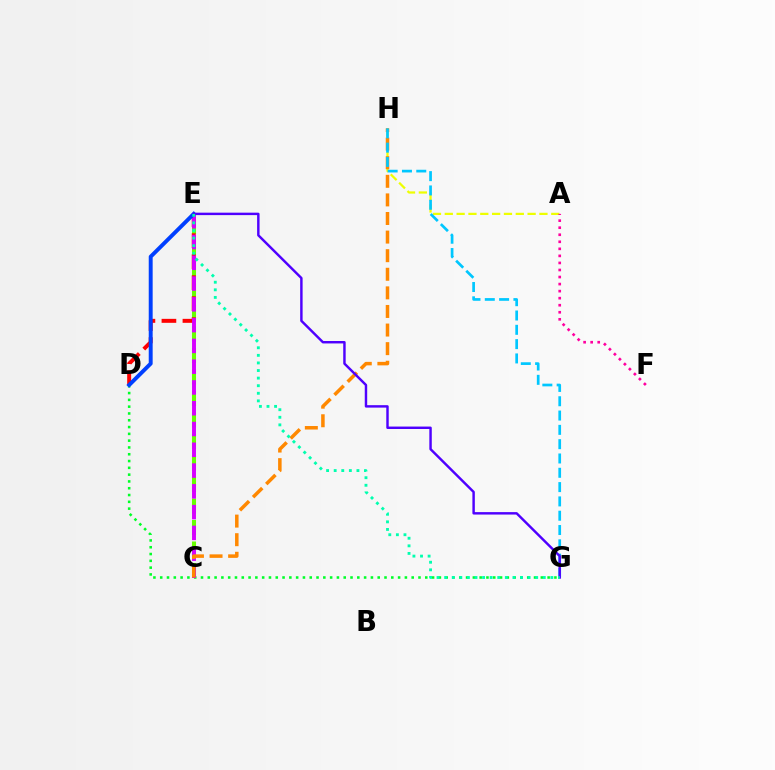{('C', 'E'): [{'color': '#66ff00', 'line_style': 'dashed', 'thickness': 2.92}, {'color': '#d600ff', 'line_style': 'dashed', 'thickness': 2.82}], ('D', 'G'): [{'color': '#00ff27', 'line_style': 'dotted', 'thickness': 1.85}], ('D', 'E'): [{'color': '#ff0000', 'line_style': 'dashed', 'thickness': 2.85}, {'color': '#003fff', 'line_style': 'solid', 'thickness': 2.83}], ('A', 'H'): [{'color': '#eeff00', 'line_style': 'dashed', 'thickness': 1.61}], ('C', 'H'): [{'color': '#ff8800', 'line_style': 'dashed', 'thickness': 2.53}], ('G', 'H'): [{'color': '#00c7ff', 'line_style': 'dashed', 'thickness': 1.94}], ('E', 'G'): [{'color': '#4f00ff', 'line_style': 'solid', 'thickness': 1.76}, {'color': '#00ffaf', 'line_style': 'dotted', 'thickness': 2.06}], ('A', 'F'): [{'color': '#ff00a0', 'line_style': 'dotted', 'thickness': 1.91}]}